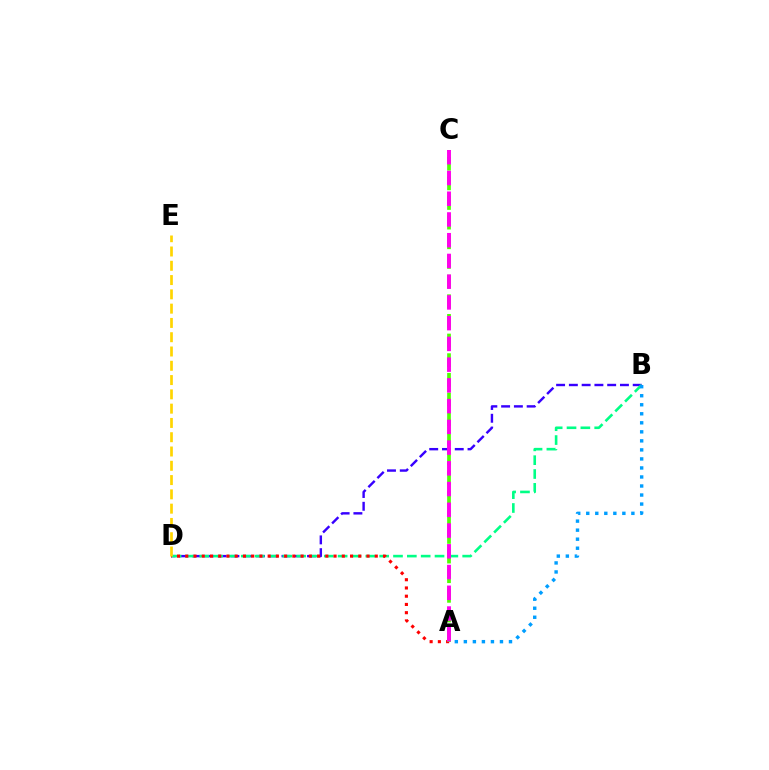{('B', 'D'): [{'color': '#3700ff', 'line_style': 'dashed', 'thickness': 1.73}, {'color': '#00ff86', 'line_style': 'dashed', 'thickness': 1.88}], ('A', 'D'): [{'color': '#ff0000', 'line_style': 'dotted', 'thickness': 2.24}], ('A', 'C'): [{'color': '#4fff00', 'line_style': 'dashed', 'thickness': 2.67}, {'color': '#ff00ed', 'line_style': 'dashed', 'thickness': 2.82}], ('D', 'E'): [{'color': '#ffd500', 'line_style': 'dashed', 'thickness': 1.94}], ('A', 'B'): [{'color': '#009eff', 'line_style': 'dotted', 'thickness': 2.45}]}